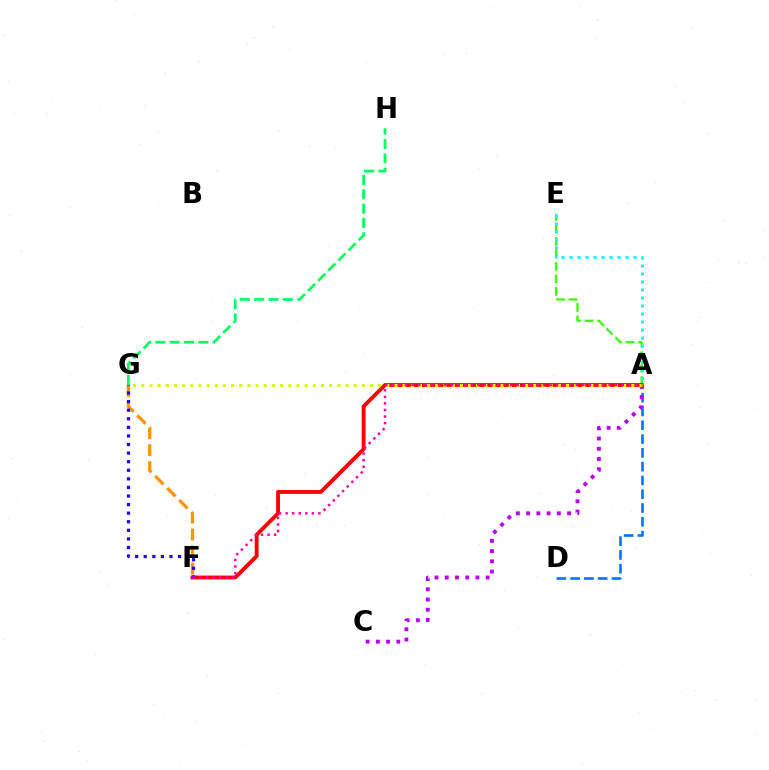{('A', 'E'): [{'color': '#3dff00', 'line_style': 'dashed', 'thickness': 1.7}, {'color': '#00fff6', 'line_style': 'dotted', 'thickness': 2.18}], ('A', 'D'): [{'color': '#0074ff', 'line_style': 'dashed', 'thickness': 1.87}], ('F', 'G'): [{'color': '#ff9400', 'line_style': 'dashed', 'thickness': 2.31}, {'color': '#2500ff', 'line_style': 'dotted', 'thickness': 2.33}], ('A', 'C'): [{'color': '#b900ff', 'line_style': 'dotted', 'thickness': 2.78}], ('A', 'F'): [{'color': '#ff0000', 'line_style': 'solid', 'thickness': 2.77}, {'color': '#ff00ac', 'line_style': 'dotted', 'thickness': 1.78}], ('G', 'H'): [{'color': '#00ff5c', 'line_style': 'dashed', 'thickness': 1.95}], ('A', 'G'): [{'color': '#d1ff00', 'line_style': 'dotted', 'thickness': 2.22}]}